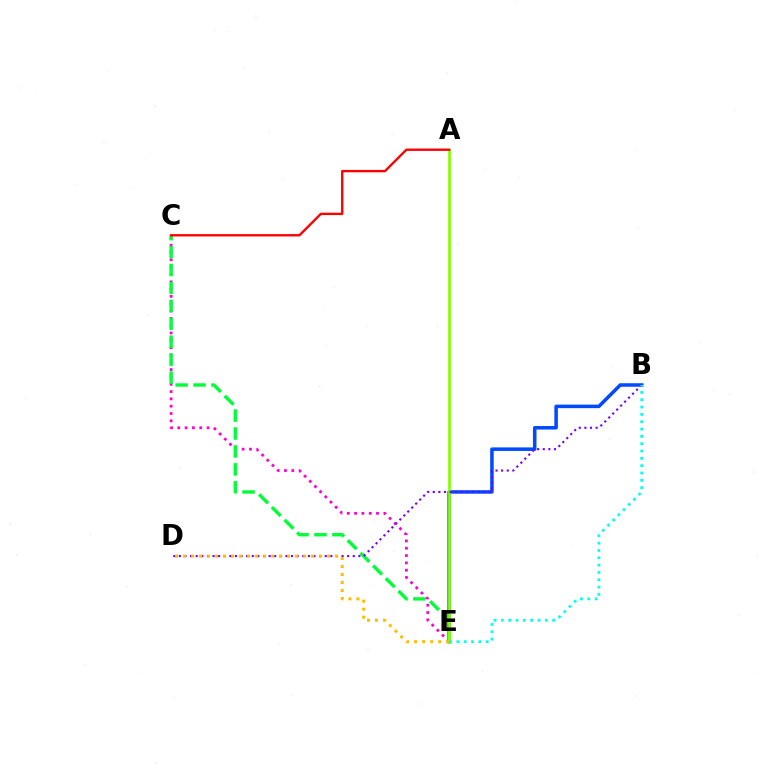{('B', 'E'): [{'color': '#004bff', 'line_style': 'solid', 'thickness': 2.54}, {'color': '#00fff6', 'line_style': 'dotted', 'thickness': 1.99}], ('C', 'E'): [{'color': '#ff00cf', 'line_style': 'dotted', 'thickness': 1.99}, {'color': '#00ff39', 'line_style': 'dashed', 'thickness': 2.44}], ('A', 'E'): [{'color': '#84ff00', 'line_style': 'solid', 'thickness': 1.96}], ('B', 'D'): [{'color': '#7200ff', 'line_style': 'dotted', 'thickness': 1.52}], ('D', 'E'): [{'color': '#ffbd00', 'line_style': 'dotted', 'thickness': 2.17}], ('A', 'C'): [{'color': '#ff0000', 'line_style': 'solid', 'thickness': 1.7}]}